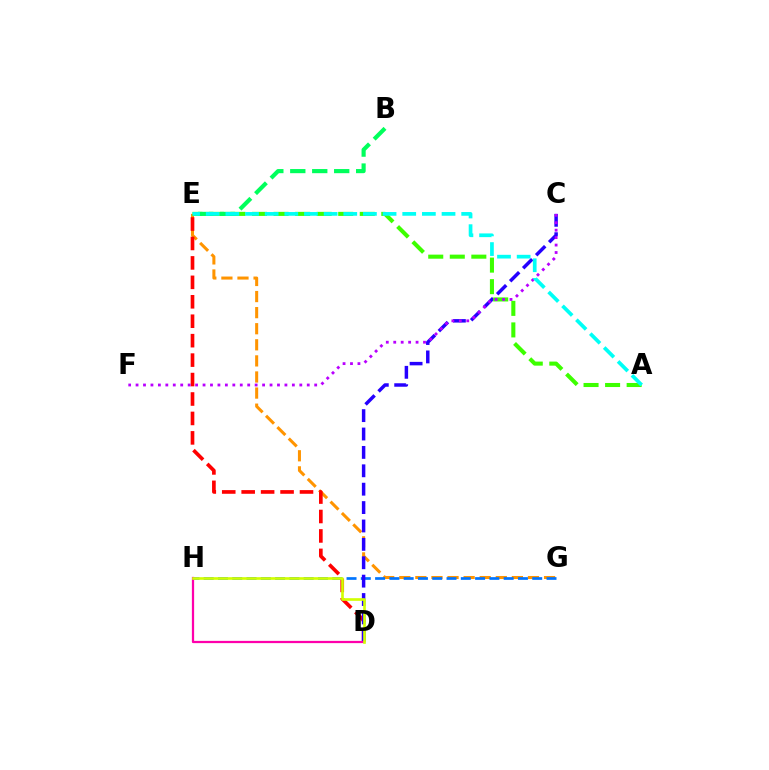{('E', 'G'): [{'color': '#ff9400', 'line_style': 'dashed', 'thickness': 2.19}], ('D', 'E'): [{'color': '#ff0000', 'line_style': 'dashed', 'thickness': 2.64}], ('G', 'H'): [{'color': '#0074ff', 'line_style': 'dashed', 'thickness': 1.94}], ('C', 'D'): [{'color': '#2500ff', 'line_style': 'dashed', 'thickness': 2.5}], ('A', 'E'): [{'color': '#3dff00', 'line_style': 'dashed', 'thickness': 2.93}, {'color': '#00fff6', 'line_style': 'dashed', 'thickness': 2.67}], ('D', 'H'): [{'color': '#ff00ac', 'line_style': 'solid', 'thickness': 1.62}, {'color': '#d1ff00', 'line_style': 'solid', 'thickness': 1.91}], ('B', 'E'): [{'color': '#00ff5c', 'line_style': 'dashed', 'thickness': 2.98}], ('C', 'F'): [{'color': '#b900ff', 'line_style': 'dotted', 'thickness': 2.02}]}